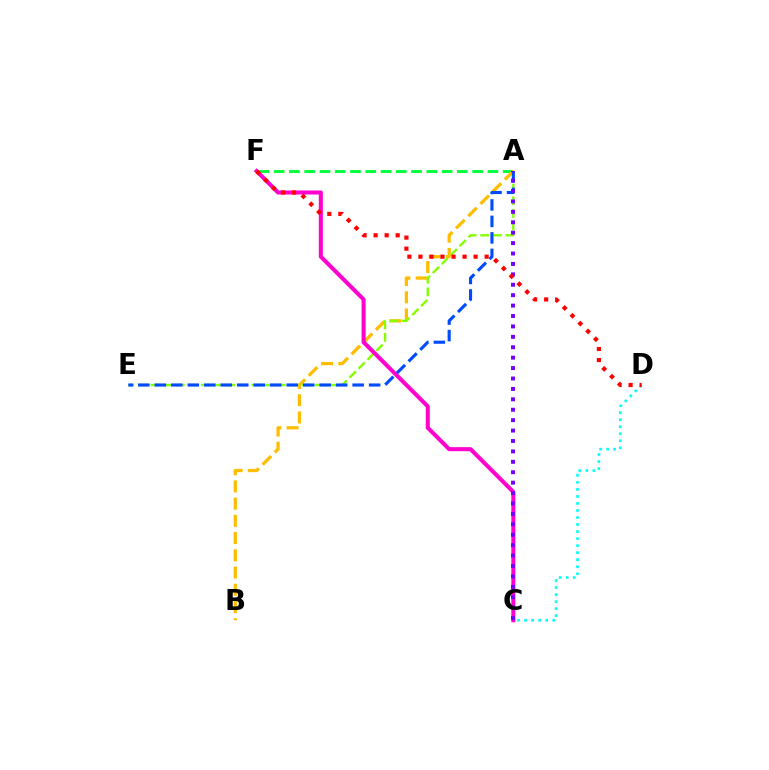{('A', 'F'): [{'color': '#00ff39', 'line_style': 'dashed', 'thickness': 2.07}], ('C', 'D'): [{'color': '#00fff6', 'line_style': 'dotted', 'thickness': 1.91}], ('A', 'B'): [{'color': '#ffbd00', 'line_style': 'dashed', 'thickness': 2.34}], ('A', 'E'): [{'color': '#84ff00', 'line_style': 'dashed', 'thickness': 1.72}, {'color': '#004bff', 'line_style': 'dashed', 'thickness': 2.24}], ('C', 'F'): [{'color': '#ff00cf', 'line_style': 'solid', 'thickness': 2.91}], ('A', 'C'): [{'color': '#7200ff', 'line_style': 'dotted', 'thickness': 2.83}], ('D', 'F'): [{'color': '#ff0000', 'line_style': 'dotted', 'thickness': 3.0}]}